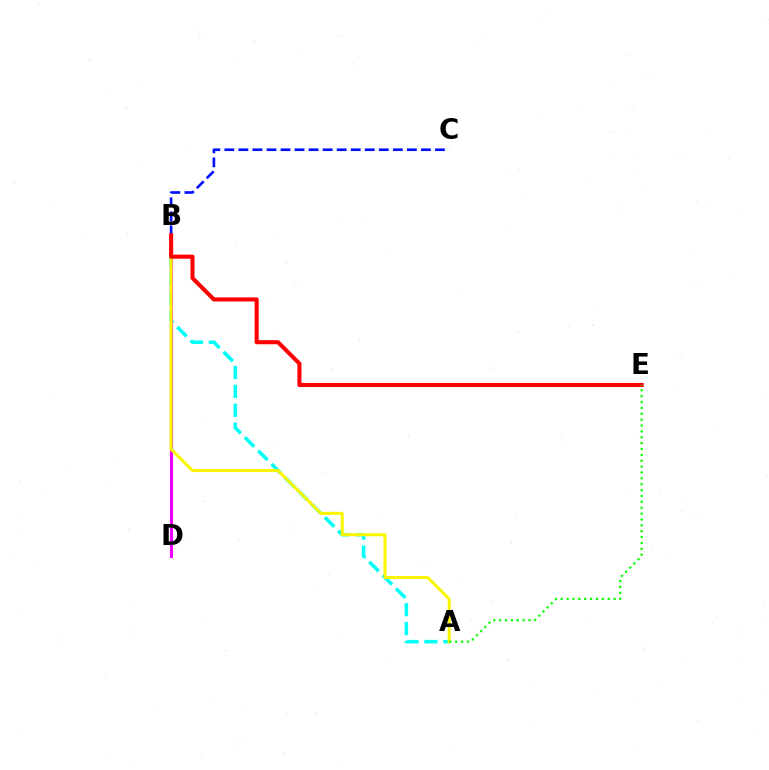{('A', 'B'): [{'color': '#00fff6', 'line_style': 'dashed', 'thickness': 2.56}, {'color': '#fcf500', 'line_style': 'solid', 'thickness': 2.18}], ('B', 'D'): [{'color': '#ee00ff', 'line_style': 'solid', 'thickness': 2.24}], ('B', 'C'): [{'color': '#0010ff', 'line_style': 'dashed', 'thickness': 1.91}], ('B', 'E'): [{'color': '#ff0000', 'line_style': 'solid', 'thickness': 2.93}], ('A', 'E'): [{'color': '#08ff00', 'line_style': 'dotted', 'thickness': 1.6}]}